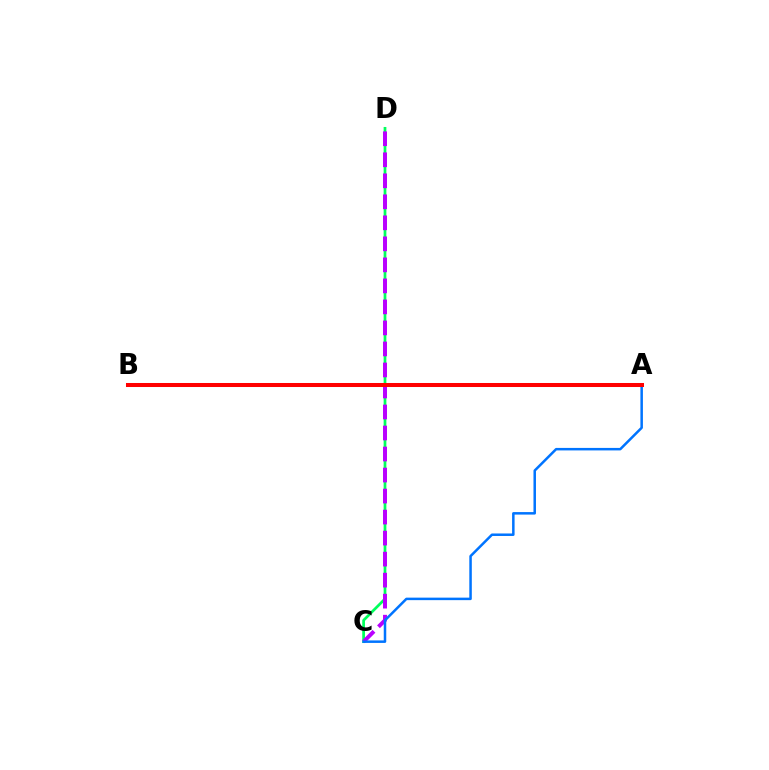{('C', 'D'): [{'color': '#00ff5c', 'line_style': 'solid', 'thickness': 1.96}, {'color': '#b900ff', 'line_style': 'dashed', 'thickness': 2.86}], ('A', 'B'): [{'color': '#d1ff00', 'line_style': 'dotted', 'thickness': 2.82}, {'color': '#ff0000', 'line_style': 'solid', 'thickness': 2.9}], ('A', 'C'): [{'color': '#0074ff', 'line_style': 'solid', 'thickness': 1.8}]}